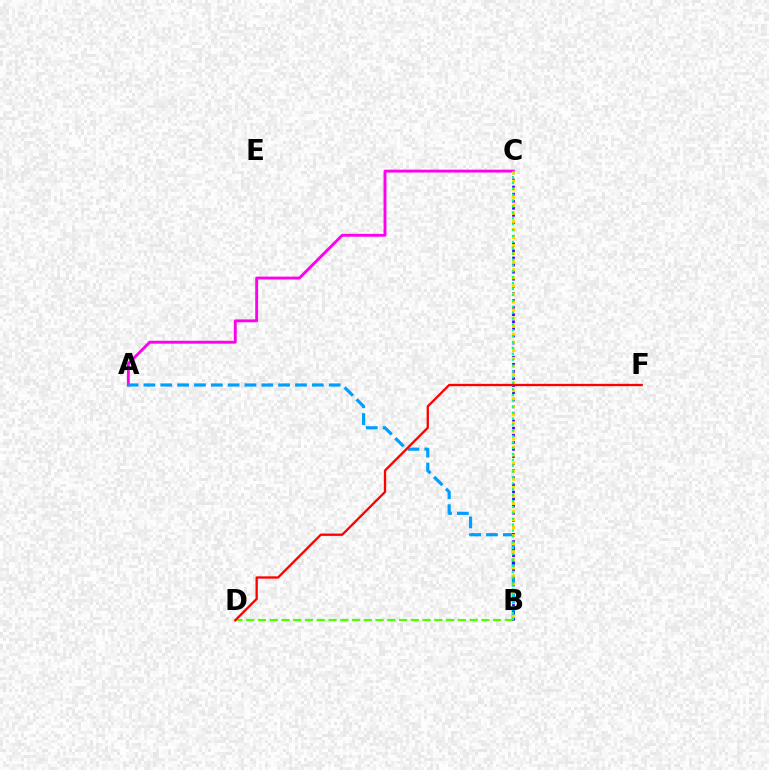{('A', 'C'): [{'color': '#ff00ed', 'line_style': 'solid', 'thickness': 2.07}], ('A', 'B'): [{'color': '#009eff', 'line_style': 'dashed', 'thickness': 2.29}], ('B', 'D'): [{'color': '#4fff00', 'line_style': 'dashed', 'thickness': 1.6}], ('B', 'C'): [{'color': '#3700ff', 'line_style': 'dotted', 'thickness': 1.93}, {'color': '#ffd500', 'line_style': 'dotted', 'thickness': 2.19}, {'color': '#00ff86', 'line_style': 'dotted', 'thickness': 1.6}], ('D', 'F'): [{'color': '#ff0000', 'line_style': 'solid', 'thickness': 1.66}]}